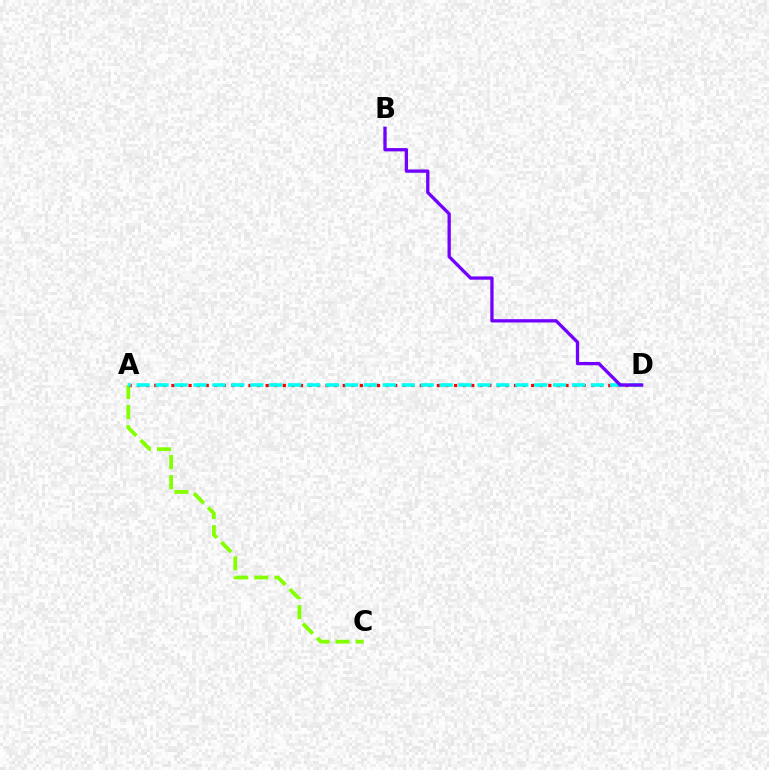{('A', 'C'): [{'color': '#84ff00', 'line_style': 'dashed', 'thickness': 2.73}], ('A', 'D'): [{'color': '#ff0000', 'line_style': 'dotted', 'thickness': 2.33}, {'color': '#00fff6', 'line_style': 'dashed', 'thickness': 2.57}], ('B', 'D'): [{'color': '#7200ff', 'line_style': 'solid', 'thickness': 2.37}]}